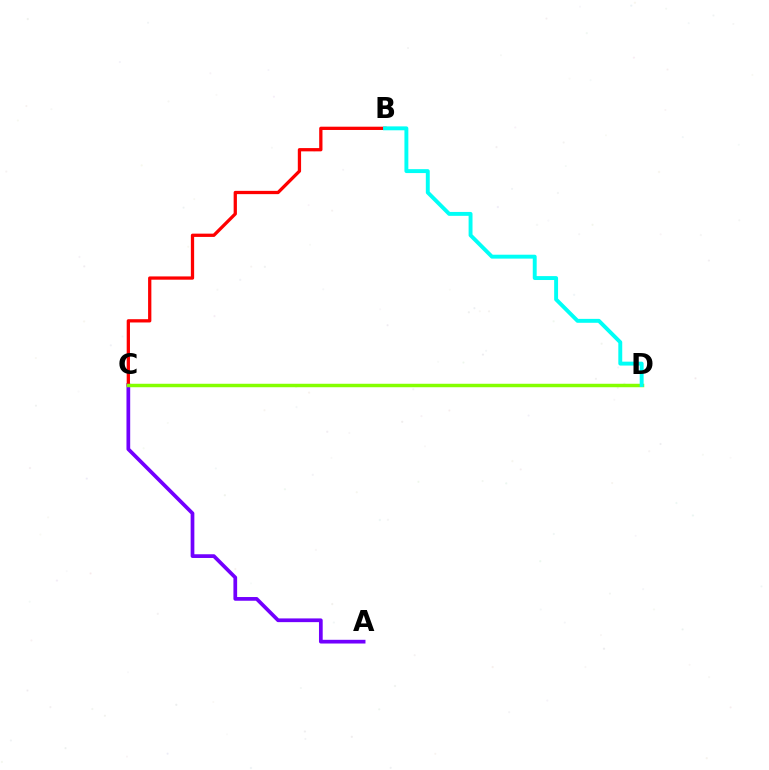{('A', 'C'): [{'color': '#7200ff', 'line_style': 'solid', 'thickness': 2.68}], ('B', 'C'): [{'color': '#ff0000', 'line_style': 'solid', 'thickness': 2.36}], ('C', 'D'): [{'color': '#84ff00', 'line_style': 'solid', 'thickness': 2.5}], ('B', 'D'): [{'color': '#00fff6', 'line_style': 'solid', 'thickness': 2.81}]}